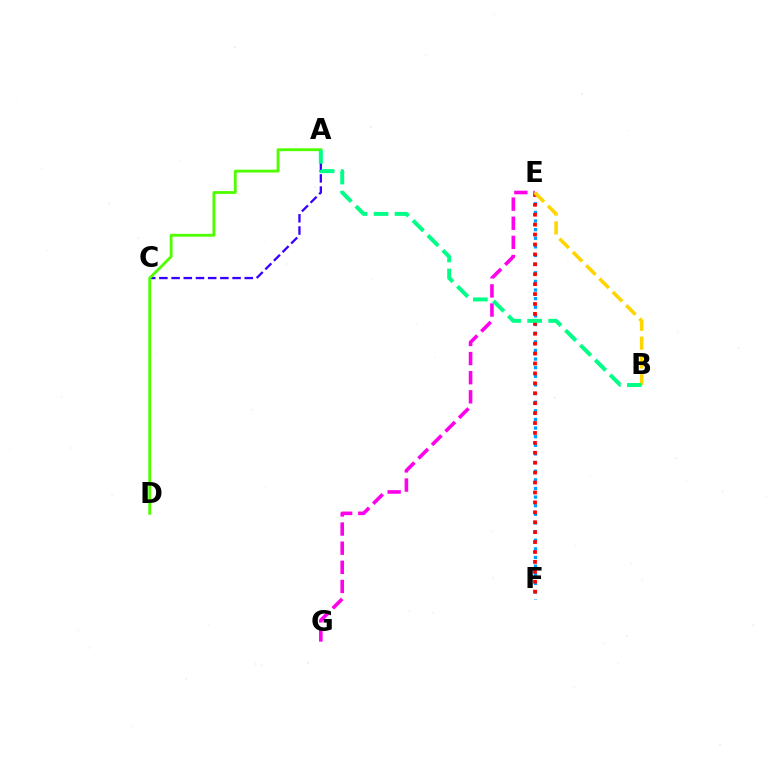{('A', 'C'): [{'color': '#3700ff', 'line_style': 'dashed', 'thickness': 1.66}], ('E', 'G'): [{'color': '#ff00ed', 'line_style': 'dashed', 'thickness': 2.6}], ('A', 'D'): [{'color': '#4fff00', 'line_style': 'solid', 'thickness': 2.04}], ('E', 'F'): [{'color': '#009eff', 'line_style': 'dotted', 'thickness': 2.34}, {'color': '#ff0000', 'line_style': 'dotted', 'thickness': 2.7}], ('B', 'E'): [{'color': '#ffd500', 'line_style': 'dashed', 'thickness': 2.56}], ('A', 'B'): [{'color': '#00ff86', 'line_style': 'dashed', 'thickness': 2.86}]}